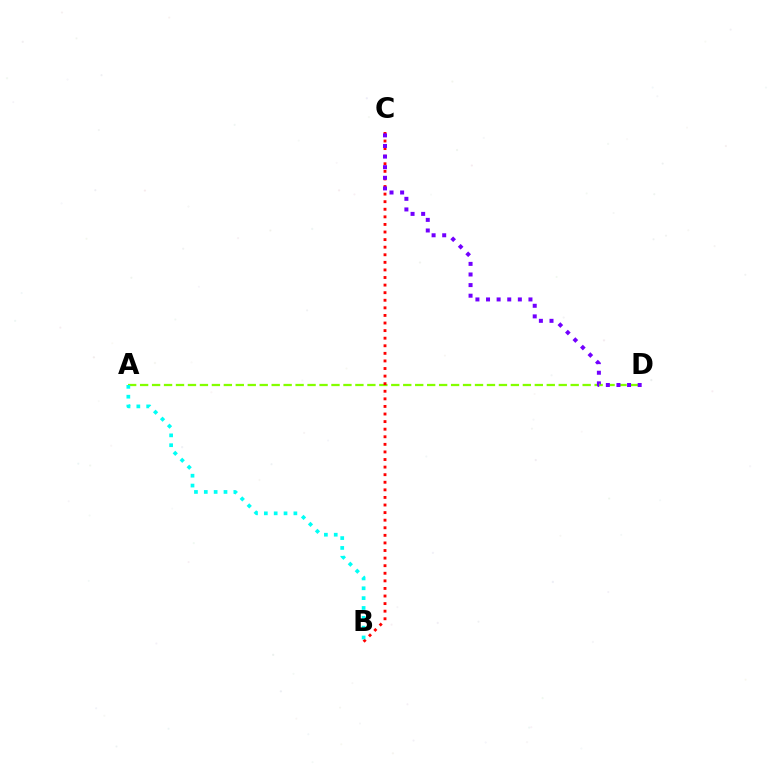{('A', 'D'): [{'color': '#84ff00', 'line_style': 'dashed', 'thickness': 1.62}], ('B', 'C'): [{'color': '#ff0000', 'line_style': 'dotted', 'thickness': 2.06}], ('A', 'B'): [{'color': '#00fff6', 'line_style': 'dotted', 'thickness': 2.67}], ('C', 'D'): [{'color': '#7200ff', 'line_style': 'dotted', 'thickness': 2.88}]}